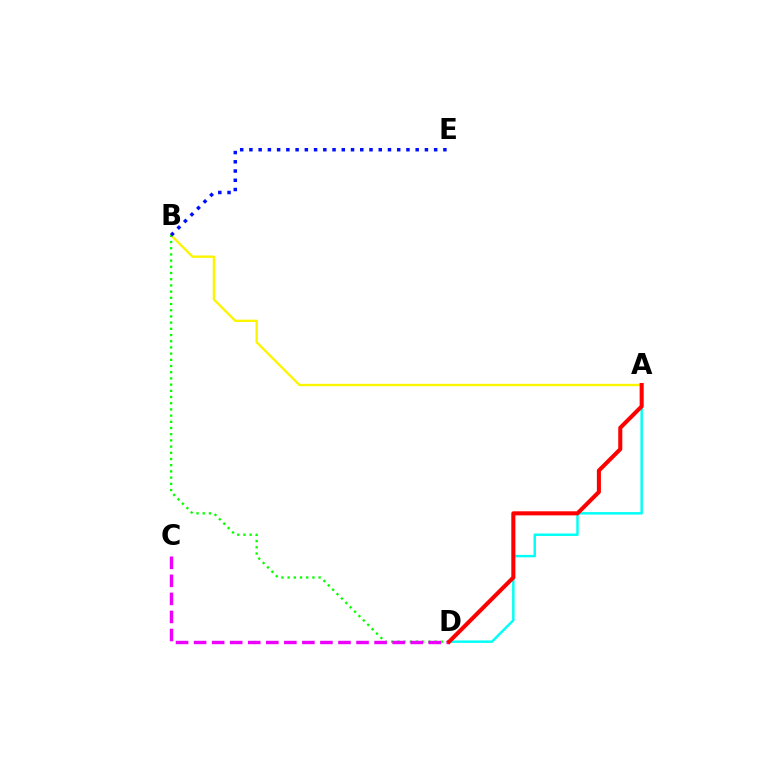{('A', 'B'): [{'color': '#fcf500', 'line_style': 'solid', 'thickness': 1.69}], ('B', 'D'): [{'color': '#08ff00', 'line_style': 'dotted', 'thickness': 1.68}], ('A', 'D'): [{'color': '#00fff6', 'line_style': 'solid', 'thickness': 1.77}, {'color': '#ff0000', 'line_style': 'solid', 'thickness': 2.92}], ('C', 'D'): [{'color': '#ee00ff', 'line_style': 'dashed', 'thickness': 2.45}], ('B', 'E'): [{'color': '#0010ff', 'line_style': 'dotted', 'thickness': 2.51}]}